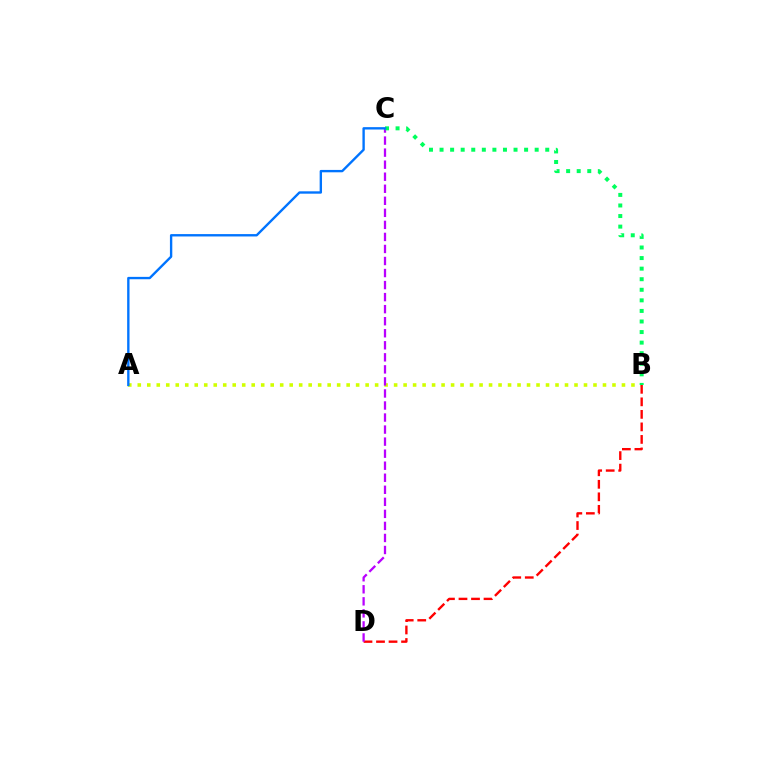{('A', 'B'): [{'color': '#d1ff00', 'line_style': 'dotted', 'thickness': 2.58}], ('B', 'D'): [{'color': '#ff0000', 'line_style': 'dashed', 'thickness': 1.7}], ('C', 'D'): [{'color': '#b900ff', 'line_style': 'dashed', 'thickness': 1.64}], ('B', 'C'): [{'color': '#00ff5c', 'line_style': 'dotted', 'thickness': 2.87}], ('A', 'C'): [{'color': '#0074ff', 'line_style': 'solid', 'thickness': 1.71}]}